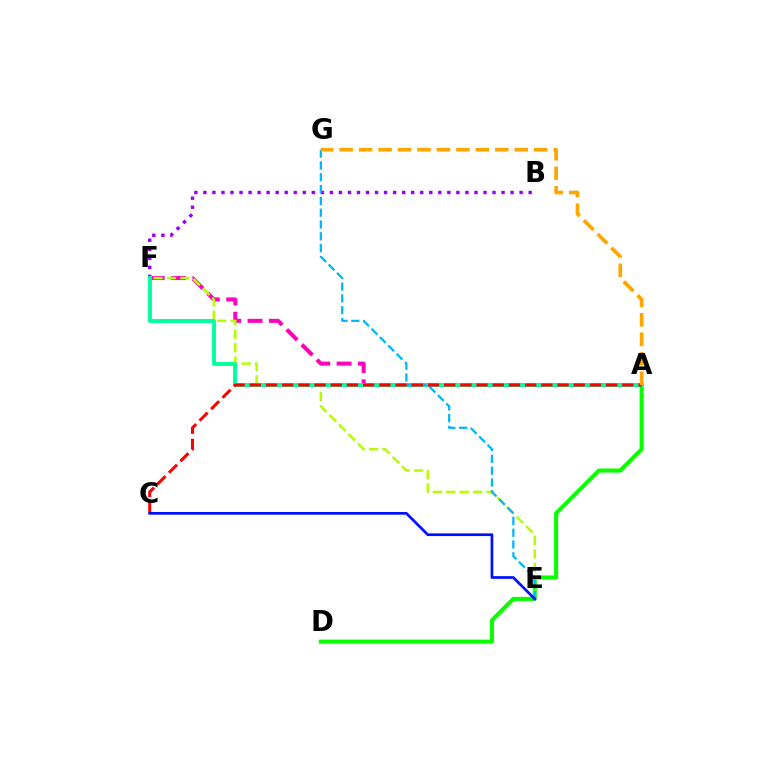{('A', 'F'): [{'color': '#ff00bd', 'line_style': 'dashed', 'thickness': 2.9}, {'color': '#00ff9d', 'line_style': 'solid', 'thickness': 2.79}], ('A', 'D'): [{'color': '#08ff00', 'line_style': 'solid', 'thickness': 2.94}], ('E', 'F'): [{'color': '#b3ff00', 'line_style': 'dashed', 'thickness': 1.82}], ('B', 'F'): [{'color': '#9b00ff', 'line_style': 'dotted', 'thickness': 2.45}], ('E', 'G'): [{'color': '#00b5ff', 'line_style': 'dashed', 'thickness': 1.61}], ('A', 'C'): [{'color': '#ff0000', 'line_style': 'dashed', 'thickness': 2.2}], ('C', 'E'): [{'color': '#0010ff', 'line_style': 'solid', 'thickness': 1.96}], ('A', 'G'): [{'color': '#ffa500', 'line_style': 'dashed', 'thickness': 2.64}]}